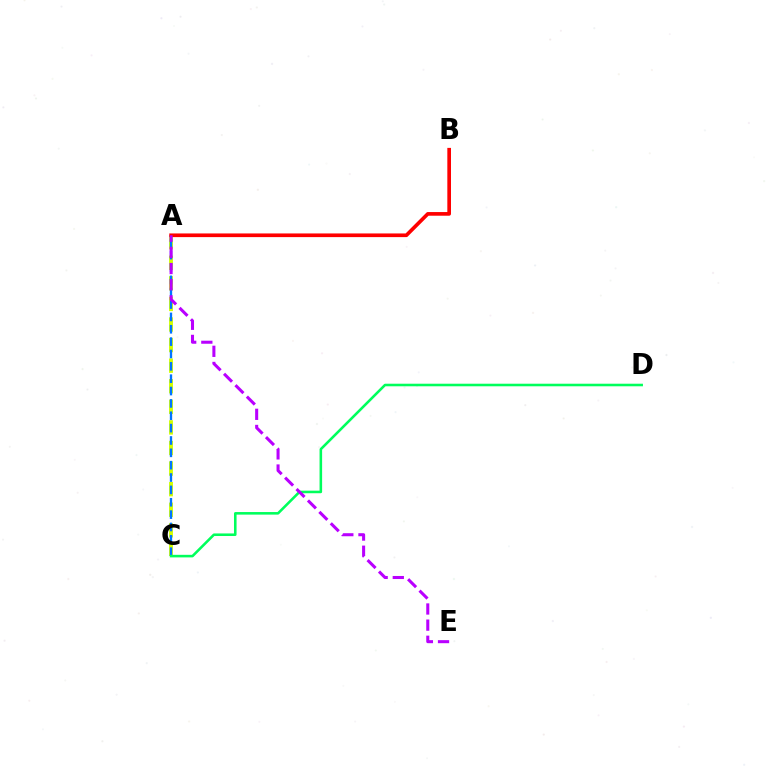{('A', 'C'): [{'color': '#d1ff00', 'line_style': 'dashed', 'thickness': 2.8}, {'color': '#0074ff', 'line_style': 'dashed', 'thickness': 1.68}], ('A', 'B'): [{'color': '#ff0000', 'line_style': 'solid', 'thickness': 2.64}], ('C', 'D'): [{'color': '#00ff5c', 'line_style': 'solid', 'thickness': 1.85}], ('A', 'E'): [{'color': '#b900ff', 'line_style': 'dashed', 'thickness': 2.19}]}